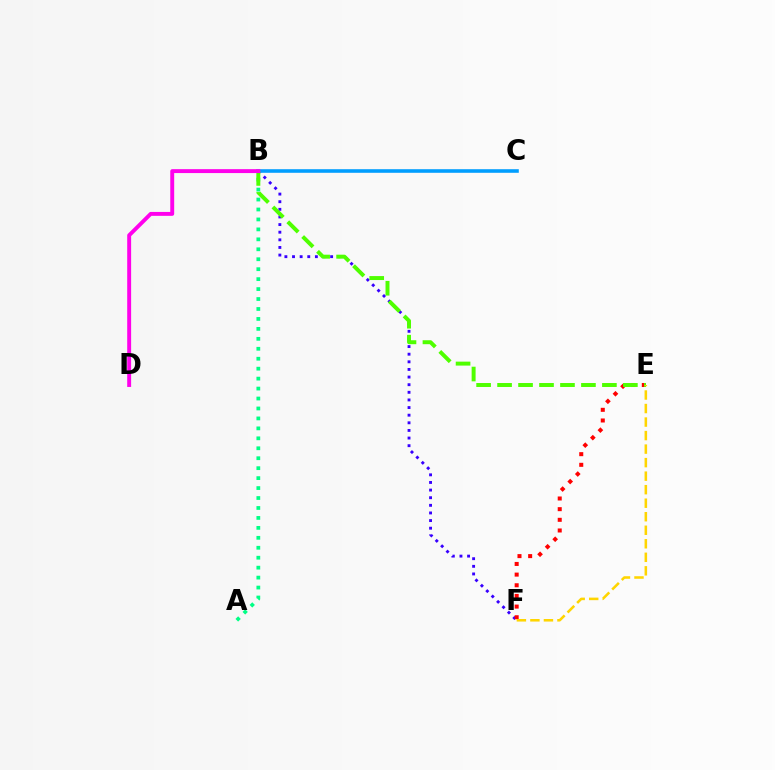{('A', 'B'): [{'color': '#00ff86', 'line_style': 'dotted', 'thickness': 2.7}], ('B', 'F'): [{'color': '#3700ff', 'line_style': 'dotted', 'thickness': 2.07}], ('B', 'C'): [{'color': '#009eff', 'line_style': 'solid', 'thickness': 2.58}], ('E', 'F'): [{'color': '#ff0000', 'line_style': 'dotted', 'thickness': 2.9}, {'color': '#ffd500', 'line_style': 'dashed', 'thickness': 1.84}], ('B', 'E'): [{'color': '#4fff00', 'line_style': 'dashed', 'thickness': 2.85}], ('B', 'D'): [{'color': '#ff00ed', 'line_style': 'solid', 'thickness': 2.82}]}